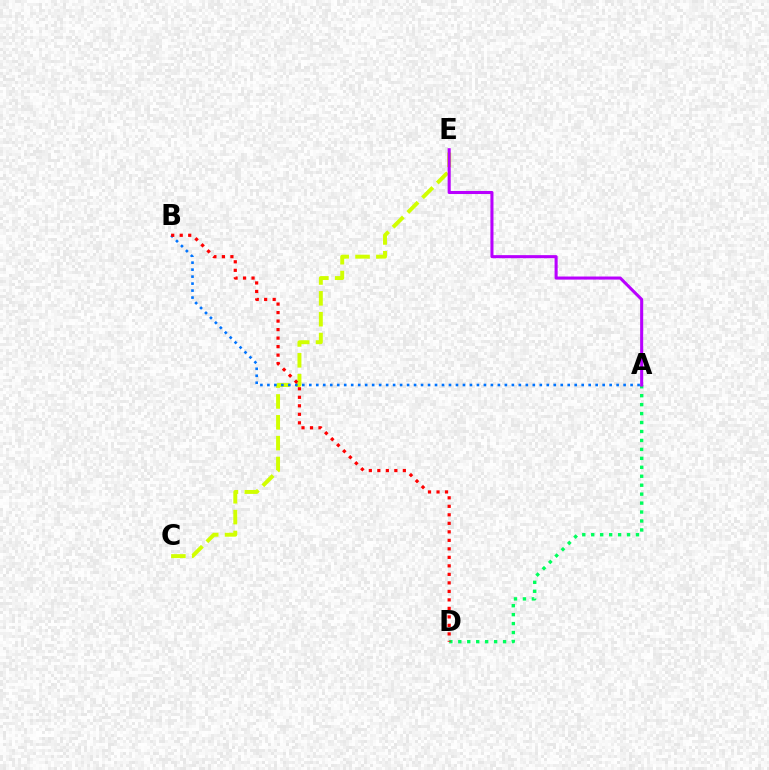{('A', 'D'): [{'color': '#00ff5c', 'line_style': 'dotted', 'thickness': 2.43}], ('C', 'E'): [{'color': '#d1ff00', 'line_style': 'dashed', 'thickness': 2.83}], ('A', 'B'): [{'color': '#0074ff', 'line_style': 'dotted', 'thickness': 1.9}], ('B', 'D'): [{'color': '#ff0000', 'line_style': 'dotted', 'thickness': 2.31}], ('A', 'E'): [{'color': '#b900ff', 'line_style': 'solid', 'thickness': 2.21}]}